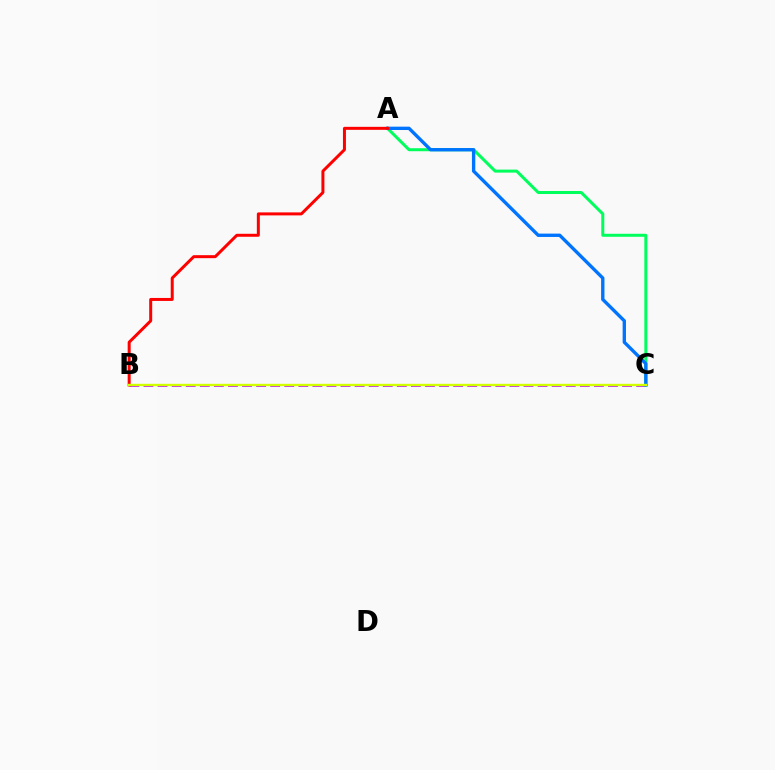{('B', 'C'): [{'color': '#b900ff', 'line_style': 'dashed', 'thickness': 1.91}, {'color': '#d1ff00', 'line_style': 'solid', 'thickness': 1.72}], ('A', 'C'): [{'color': '#00ff5c', 'line_style': 'solid', 'thickness': 2.17}, {'color': '#0074ff', 'line_style': 'solid', 'thickness': 2.42}], ('A', 'B'): [{'color': '#ff0000', 'line_style': 'solid', 'thickness': 2.15}]}